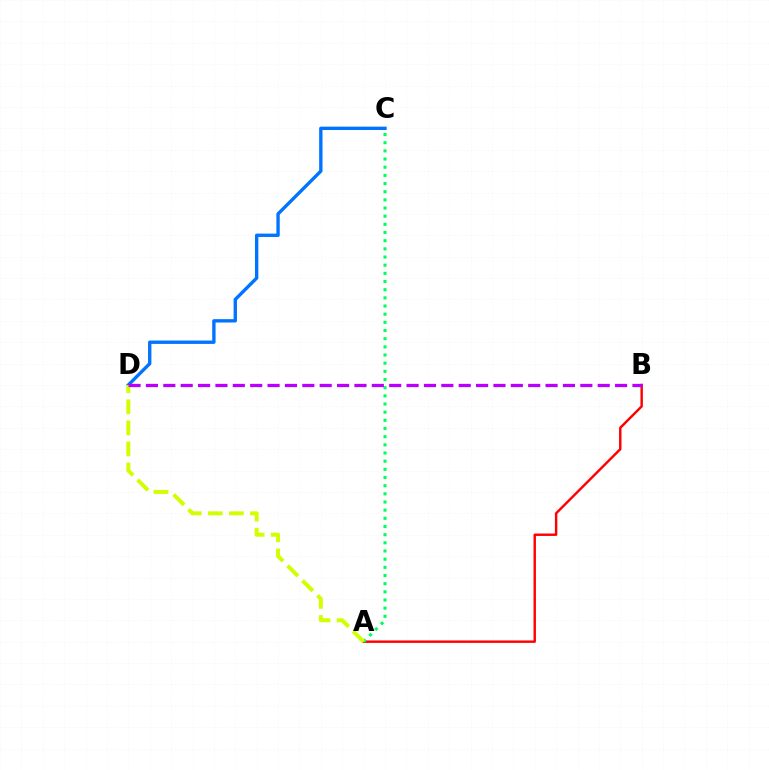{('C', 'D'): [{'color': '#0074ff', 'line_style': 'solid', 'thickness': 2.42}], ('A', 'B'): [{'color': '#ff0000', 'line_style': 'solid', 'thickness': 1.74}], ('A', 'C'): [{'color': '#00ff5c', 'line_style': 'dotted', 'thickness': 2.22}], ('A', 'D'): [{'color': '#d1ff00', 'line_style': 'dashed', 'thickness': 2.86}], ('B', 'D'): [{'color': '#b900ff', 'line_style': 'dashed', 'thickness': 2.36}]}